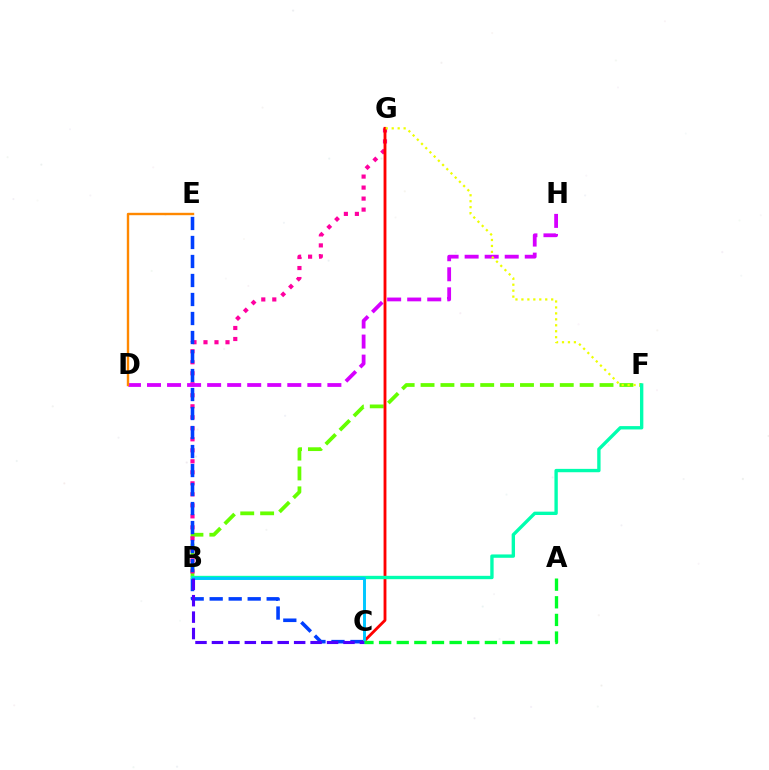{('B', 'F'): [{'color': '#66ff00', 'line_style': 'dashed', 'thickness': 2.7}, {'color': '#00ffaf', 'line_style': 'solid', 'thickness': 2.42}], ('B', 'G'): [{'color': '#ff00a0', 'line_style': 'dotted', 'thickness': 2.99}], ('C', 'E'): [{'color': '#003fff', 'line_style': 'dashed', 'thickness': 2.58}], ('C', 'G'): [{'color': '#ff0000', 'line_style': 'solid', 'thickness': 2.05}], ('D', 'H'): [{'color': '#d600ff', 'line_style': 'dashed', 'thickness': 2.72}], ('F', 'G'): [{'color': '#eeff00', 'line_style': 'dotted', 'thickness': 1.62}], ('D', 'E'): [{'color': '#ff8800', 'line_style': 'solid', 'thickness': 1.73}], ('B', 'C'): [{'color': '#00c7ff', 'line_style': 'solid', 'thickness': 2.12}, {'color': '#4f00ff', 'line_style': 'dashed', 'thickness': 2.23}], ('A', 'C'): [{'color': '#00ff27', 'line_style': 'dashed', 'thickness': 2.4}]}